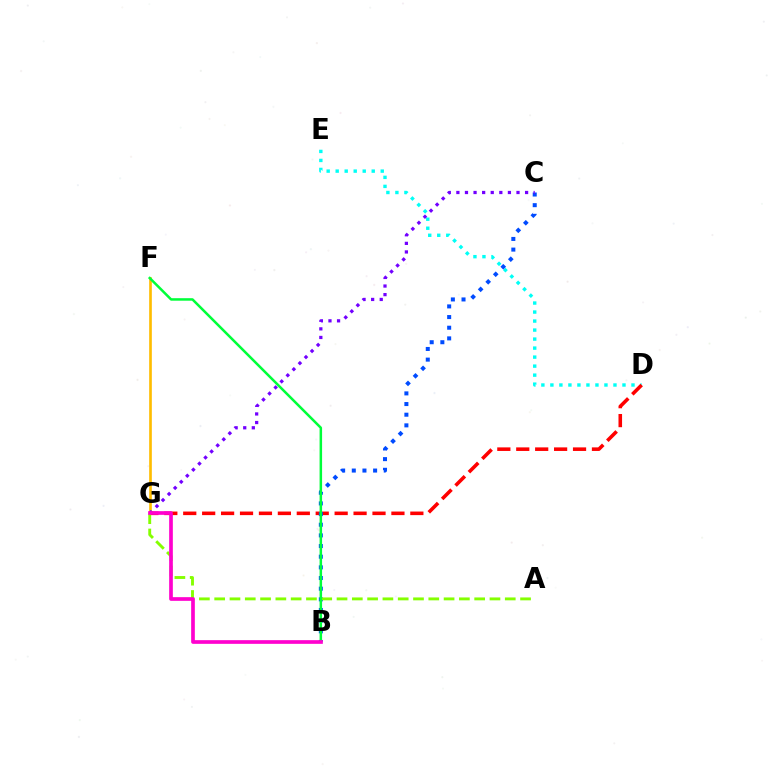{('F', 'G'): [{'color': '#ffbd00', 'line_style': 'solid', 'thickness': 1.91}], ('D', 'E'): [{'color': '#00fff6', 'line_style': 'dotted', 'thickness': 2.45}], ('D', 'G'): [{'color': '#ff0000', 'line_style': 'dashed', 'thickness': 2.57}], ('B', 'C'): [{'color': '#004bff', 'line_style': 'dotted', 'thickness': 2.9}], ('A', 'G'): [{'color': '#84ff00', 'line_style': 'dashed', 'thickness': 2.08}], ('C', 'G'): [{'color': '#7200ff', 'line_style': 'dotted', 'thickness': 2.33}], ('B', 'F'): [{'color': '#00ff39', 'line_style': 'solid', 'thickness': 1.81}], ('B', 'G'): [{'color': '#ff00cf', 'line_style': 'solid', 'thickness': 2.65}]}